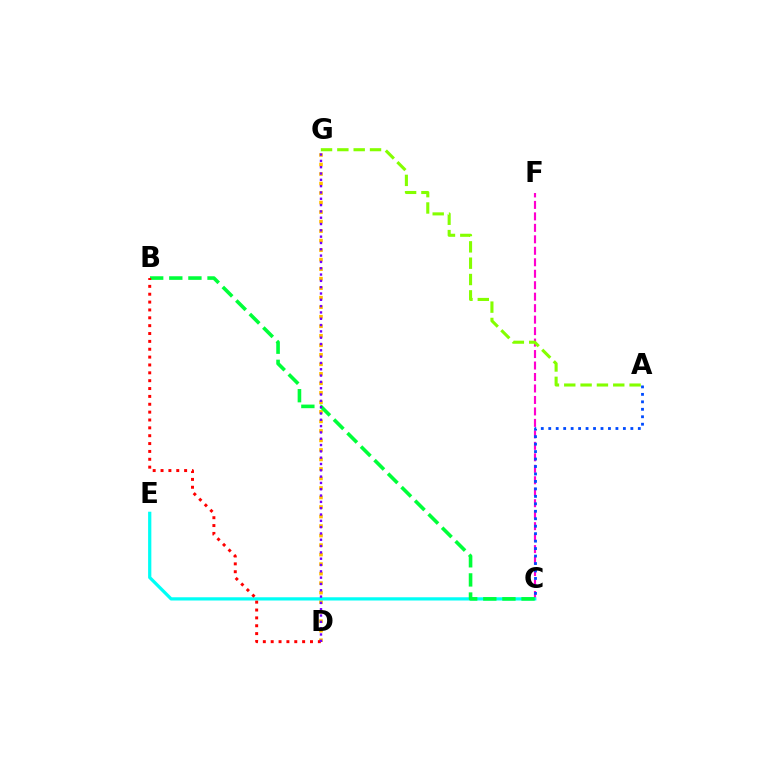{('C', 'F'): [{'color': '#ff00cf', 'line_style': 'dashed', 'thickness': 1.56}], ('A', 'G'): [{'color': '#84ff00', 'line_style': 'dashed', 'thickness': 2.22}], ('D', 'G'): [{'color': '#ffbd00', 'line_style': 'dotted', 'thickness': 2.58}, {'color': '#7200ff', 'line_style': 'dotted', 'thickness': 1.72}], ('C', 'E'): [{'color': '#00fff6', 'line_style': 'solid', 'thickness': 2.33}], ('B', 'C'): [{'color': '#00ff39', 'line_style': 'dashed', 'thickness': 2.6}], ('B', 'D'): [{'color': '#ff0000', 'line_style': 'dotted', 'thickness': 2.14}], ('A', 'C'): [{'color': '#004bff', 'line_style': 'dotted', 'thickness': 2.03}]}